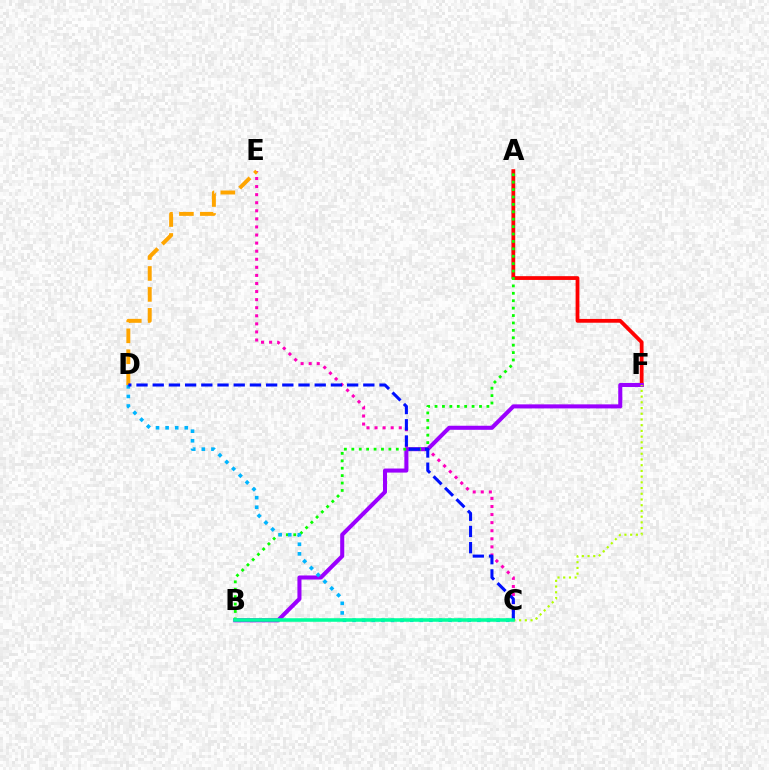{('A', 'F'): [{'color': '#ff0000', 'line_style': 'solid', 'thickness': 2.72}], ('C', 'E'): [{'color': '#ff00bd', 'line_style': 'dotted', 'thickness': 2.19}], ('B', 'F'): [{'color': '#9b00ff', 'line_style': 'solid', 'thickness': 2.92}], ('D', 'E'): [{'color': '#ffa500', 'line_style': 'dashed', 'thickness': 2.84}], ('C', 'F'): [{'color': '#b3ff00', 'line_style': 'dotted', 'thickness': 1.55}], ('A', 'B'): [{'color': '#08ff00', 'line_style': 'dotted', 'thickness': 2.01}], ('C', 'D'): [{'color': '#00b5ff', 'line_style': 'dotted', 'thickness': 2.61}, {'color': '#0010ff', 'line_style': 'dashed', 'thickness': 2.2}], ('B', 'C'): [{'color': '#00ff9d', 'line_style': 'solid', 'thickness': 2.57}]}